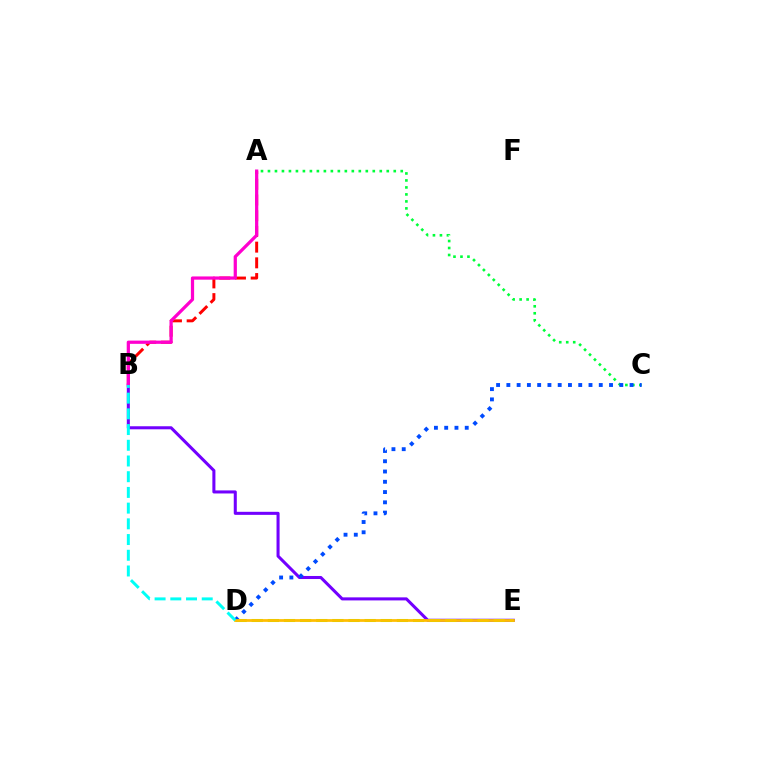{('A', 'B'): [{'color': '#ff0000', 'line_style': 'dashed', 'thickness': 2.13}, {'color': '#ff00cf', 'line_style': 'solid', 'thickness': 2.33}], ('B', 'E'): [{'color': '#7200ff', 'line_style': 'solid', 'thickness': 2.2}], ('D', 'E'): [{'color': '#84ff00', 'line_style': 'dashed', 'thickness': 2.19}, {'color': '#ffbd00', 'line_style': 'solid', 'thickness': 1.98}], ('A', 'C'): [{'color': '#00ff39', 'line_style': 'dotted', 'thickness': 1.9}], ('C', 'D'): [{'color': '#004bff', 'line_style': 'dotted', 'thickness': 2.79}], ('B', 'D'): [{'color': '#00fff6', 'line_style': 'dashed', 'thickness': 2.13}]}